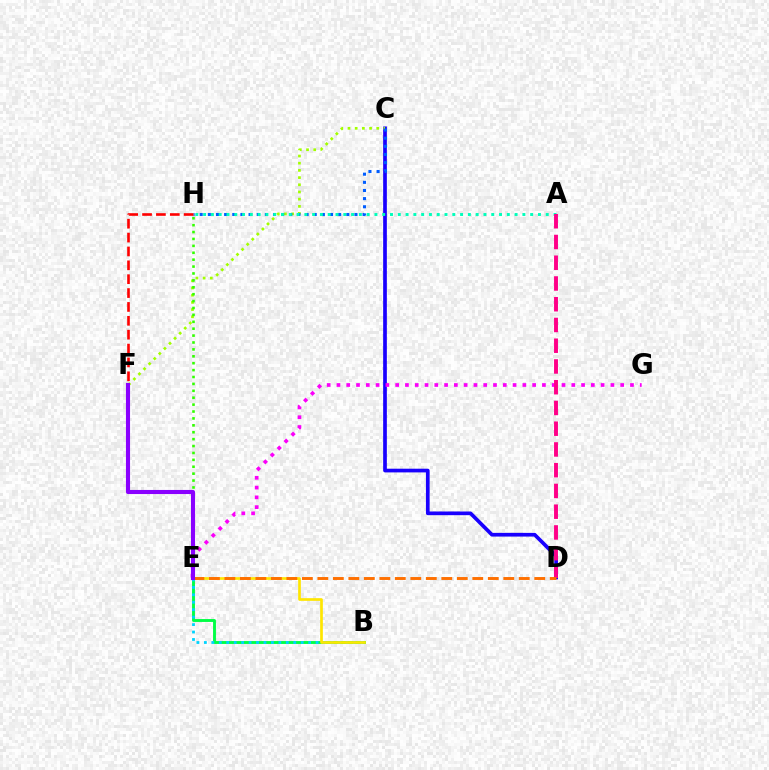{('C', 'D'): [{'color': '#1900ff', 'line_style': 'solid', 'thickness': 2.66}], ('E', 'G'): [{'color': '#fa00f9', 'line_style': 'dotted', 'thickness': 2.66}], ('B', 'E'): [{'color': '#00ff45', 'line_style': 'solid', 'thickness': 2.08}, {'color': '#00d3ff', 'line_style': 'dotted', 'thickness': 2.02}, {'color': '#ffe600', 'line_style': 'solid', 'thickness': 1.94}], ('C', 'F'): [{'color': '#a2ff00', 'line_style': 'dotted', 'thickness': 1.95}], ('C', 'H'): [{'color': '#005dff', 'line_style': 'dotted', 'thickness': 2.21}], ('F', 'H'): [{'color': '#ff0000', 'line_style': 'dashed', 'thickness': 1.88}], ('A', 'H'): [{'color': '#00ffbb', 'line_style': 'dotted', 'thickness': 2.12}], ('A', 'D'): [{'color': '#ff0088', 'line_style': 'dashed', 'thickness': 2.82}], ('D', 'E'): [{'color': '#ff7000', 'line_style': 'dashed', 'thickness': 2.1}], ('E', 'H'): [{'color': '#31ff00', 'line_style': 'dotted', 'thickness': 1.88}], ('E', 'F'): [{'color': '#8a00ff', 'line_style': 'solid', 'thickness': 2.95}]}